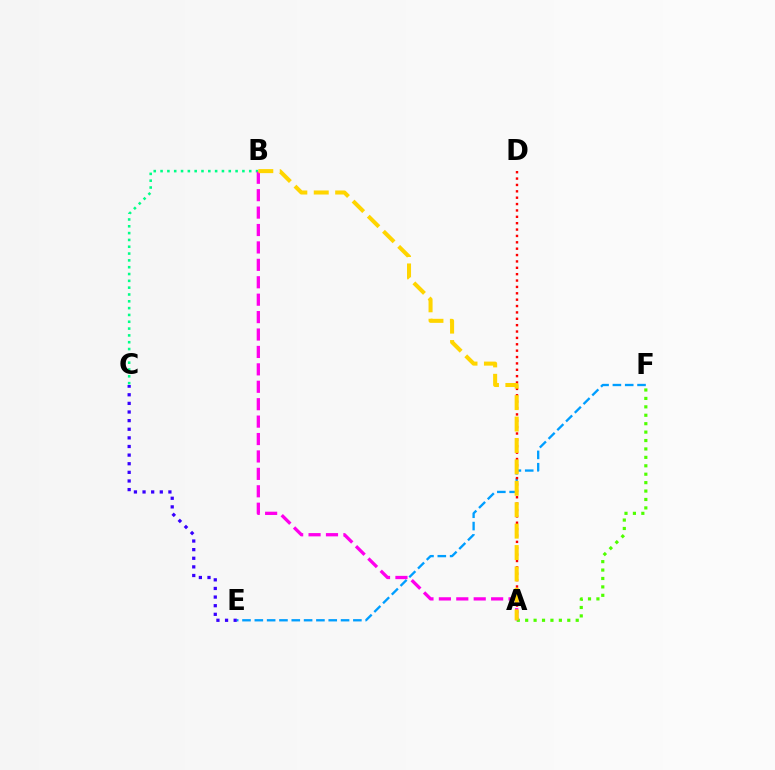{('A', 'F'): [{'color': '#4fff00', 'line_style': 'dotted', 'thickness': 2.29}], ('E', 'F'): [{'color': '#009eff', 'line_style': 'dashed', 'thickness': 1.67}], ('C', 'E'): [{'color': '#3700ff', 'line_style': 'dotted', 'thickness': 2.34}], ('B', 'C'): [{'color': '#00ff86', 'line_style': 'dotted', 'thickness': 1.85}], ('A', 'B'): [{'color': '#ff00ed', 'line_style': 'dashed', 'thickness': 2.37}, {'color': '#ffd500', 'line_style': 'dashed', 'thickness': 2.91}], ('A', 'D'): [{'color': '#ff0000', 'line_style': 'dotted', 'thickness': 1.73}]}